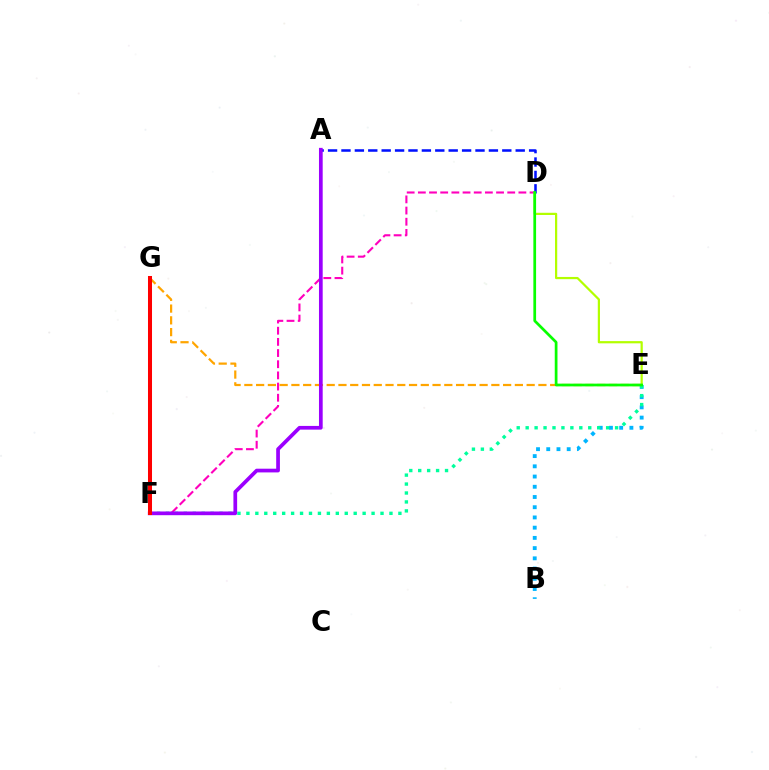{('D', 'F'): [{'color': '#ff00bd', 'line_style': 'dashed', 'thickness': 1.52}], ('D', 'E'): [{'color': '#b3ff00', 'line_style': 'solid', 'thickness': 1.6}, {'color': '#08ff00', 'line_style': 'solid', 'thickness': 1.96}], ('A', 'D'): [{'color': '#0010ff', 'line_style': 'dashed', 'thickness': 1.82}], ('E', 'G'): [{'color': '#ffa500', 'line_style': 'dashed', 'thickness': 1.6}], ('B', 'E'): [{'color': '#00b5ff', 'line_style': 'dotted', 'thickness': 2.78}], ('E', 'F'): [{'color': '#00ff9d', 'line_style': 'dotted', 'thickness': 2.43}], ('A', 'F'): [{'color': '#9b00ff', 'line_style': 'solid', 'thickness': 2.67}], ('F', 'G'): [{'color': '#ff0000', 'line_style': 'solid', 'thickness': 2.9}]}